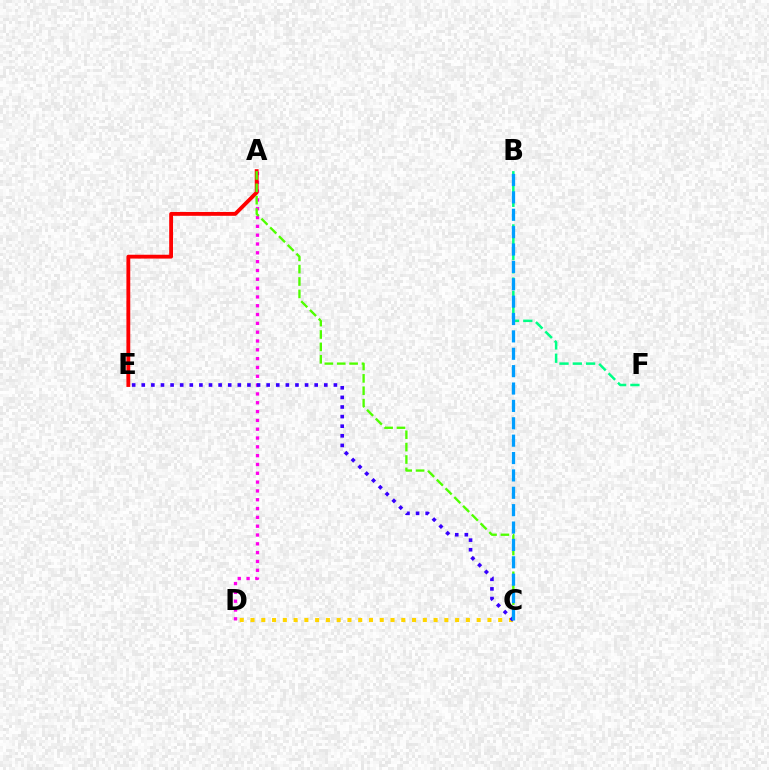{('A', 'D'): [{'color': '#ff00ed', 'line_style': 'dotted', 'thickness': 2.4}], ('B', 'F'): [{'color': '#00ff86', 'line_style': 'dashed', 'thickness': 1.81}], ('A', 'E'): [{'color': '#ff0000', 'line_style': 'solid', 'thickness': 2.77}], ('A', 'C'): [{'color': '#4fff00', 'line_style': 'dashed', 'thickness': 1.68}], ('C', 'D'): [{'color': '#ffd500', 'line_style': 'dotted', 'thickness': 2.93}], ('C', 'E'): [{'color': '#3700ff', 'line_style': 'dotted', 'thickness': 2.61}], ('B', 'C'): [{'color': '#009eff', 'line_style': 'dashed', 'thickness': 2.36}]}